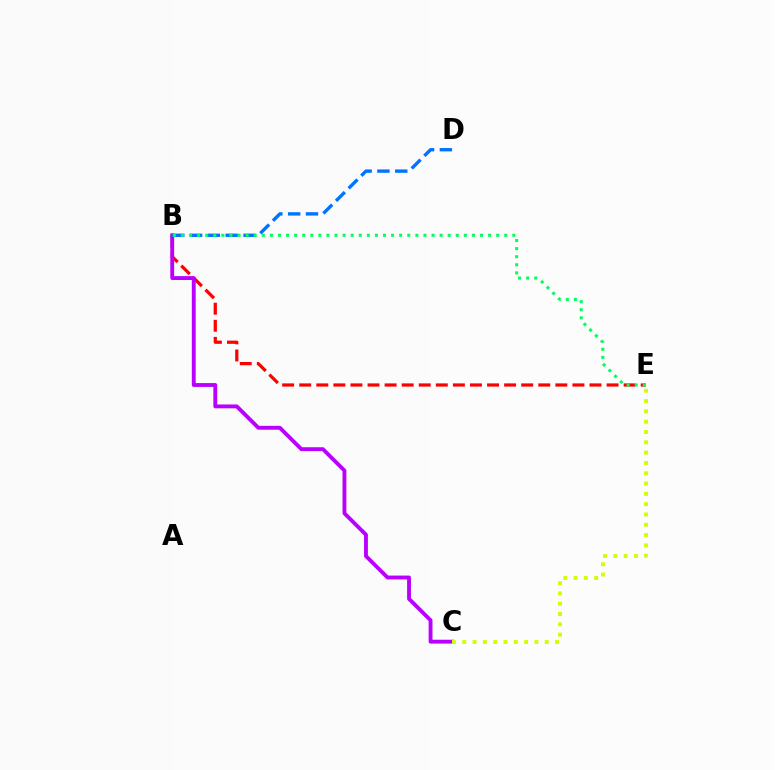{('B', 'E'): [{'color': '#ff0000', 'line_style': 'dashed', 'thickness': 2.32}, {'color': '#00ff5c', 'line_style': 'dotted', 'thickness': 2.2}], ('B', 'C'): [{'color': '#b900ff', 'line_style': 'solid', 'thickness': 2.78}], ('C', 'E'): [{'color': '#d1ff00', 'line_style': 'dotted', 'thickness': 2.8}], ('B', 'D'): [{'color': '#0074ff', 'line_style': 'dashed', 'thickness': 2.42}]}